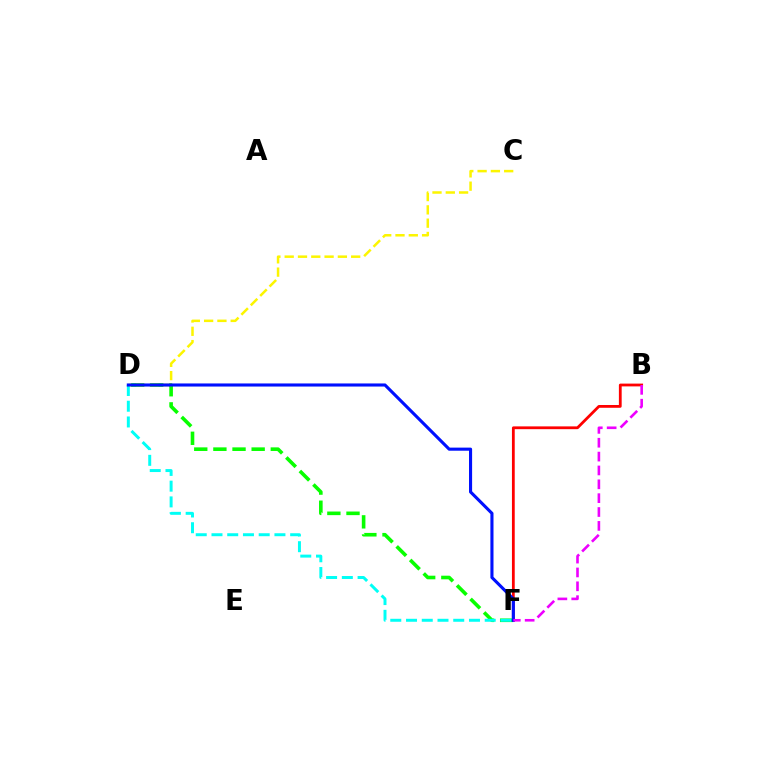{('B', 'F'): [{'color': '#ff0000', 'line_style': 'solid', 'thickness': 2.01}, {'color': '#ee00ff', 'line_style': 'dashed', 'thickness': 1.88}], ('D', 'F'): [{'color': '#08ff00', 'line_style': 'dashed', 'thickness': 2.6}, {'color': '#00fff6', 'line_style': 'dashed', 'thickness': 2.14}, {'color': '#0010ff', 'line_style': 'solid', 'thickness': 2.23}], ('C', 'D'): [{'color': '#fcf500', 'line_style': 'dashed', 'thickness': 1.81}]}